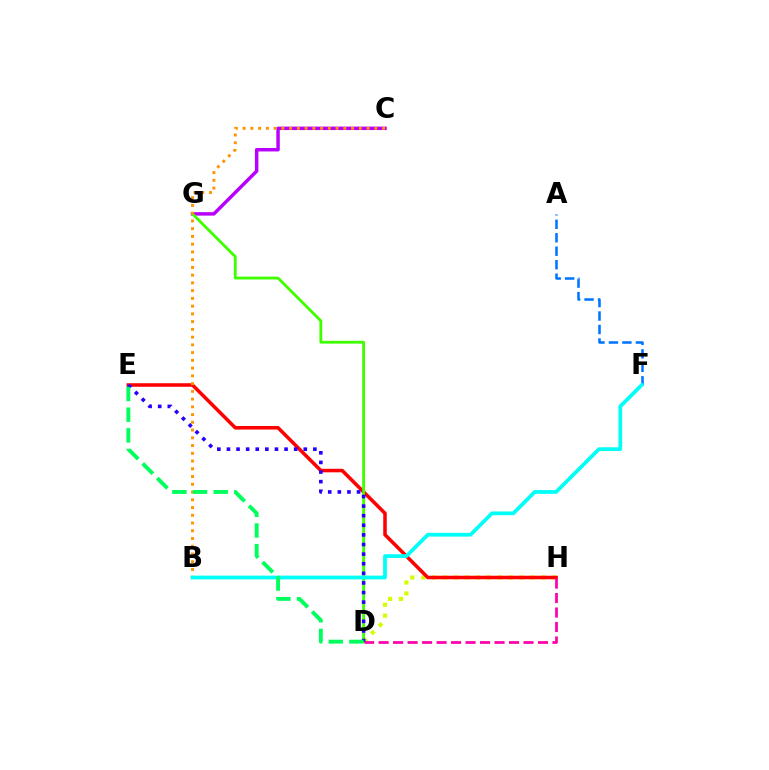{('D', 'H'): [{'color': '#d1ff00', 'line_style': 'dotted', 'thickness': 2.97}, {'color': '#ff00ac', 'line_style': 'dashed', 'thickness': 1.97}], ('C', 'G'): [{'color': '#b900ff', 'line_style': 'solid', 'thickness': 2.49}], ('E', 'H'): [{'color': '#ff0000', 'line_style': 'solid', 'thickness': 2.55}], ('A', 'F'): [{'color': '#0074ff', 'line_style': 'dashed', 'thickness': 1.83}], ('D', 'G'): [{'color': '#3dff00', 'line_style': 'solid', 'thickness': 2.03}], ('D', 'E'): [{'color': '#2500ff', 'line_style': 'dotted', 'thickness': 2.61}, {'color': '#00ff5c', 'line_style': 'dashed', 'thickness': 2.81}], ('B', 'C'): [{'color': '#ff9400', 'line_style': 'dotted', 'thickness': 2.1}], ('B', 'F'): [{'color': '#00fff6', 'line_style': 'solid', 'thickness': 2.69}]}